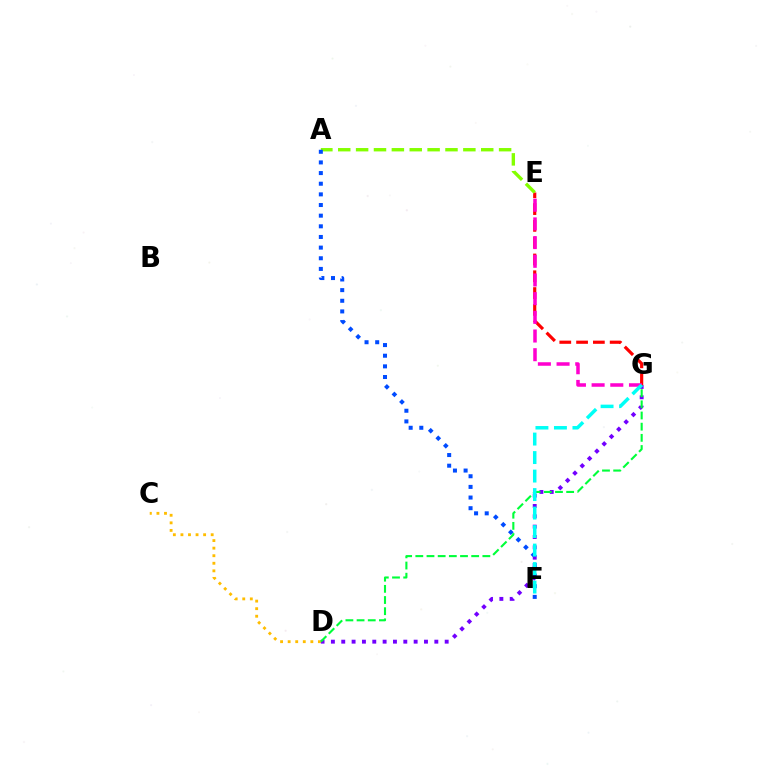{('C', 'D'): [{'color': '#ffbd00', 'line_style': 'dotted', 'thickness': 2.06}], ('E', 'G'): [{'color': '#ff0000', 'line_style': 'dashed', 'thickness': 2.28}, {'color': '#ff00cf', 'line_style': 'dashed', 'thickness': 2.54}], ('A', 'E'): [{'color': '#84ff00', 'line_style': 'dashed', 'thickness': 2.43}], ('D', 'G'): [{'color': '#7200ff', 'line_style': 'dotted', 'thickness': 2.81}, {'color': '#00ff39', 'line_style': 'dashed', 'thickness': 1.52}], ('A', 'F'): [{'color': '#004bff', 'line_style': 'dotted', 'thickness': 2.89}], ('F', 'G'): [{'color': '#00fff6', 'line_style': 'dashed', 'thickness': 2.51}]}